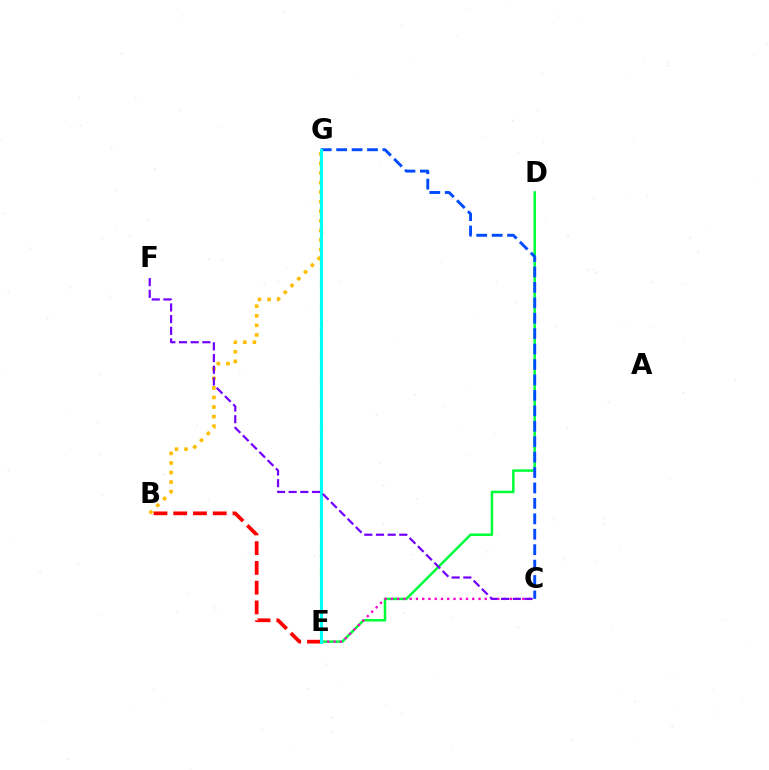{('E', 'G'): [{'color': '#84ff00', 'line_style': 'dotted', 'thickness': 1.63}, {'color': '#00fff6', 'line_style': 'solid', 'thickness': 2.25}], ('D', 'E'): [{'color': '#00ff39', 'line_style': 'solid', 'thickness': 1.81}], ('B', 'E'): [{'color': '#ff0000', 'line_style': 'dashed', 'thickness': 2.68}], ('C', 'G'): [{'color': '#004bff', 'line_style': 'dashed', 'thickness': 2.1}], ('B', 'G'): [{'color': '#ffbd00', 'line_style': 'dotted', 'thickness': 2.6}], ('C', 'E'): [{'color': '#ff00cf', 'line_style': 'dotted', 'thickness': 1.7}], ('C', 'F'): [{'color': '#7200ff', 'line_style': 'dashed', 'thickness': 1.59}]}